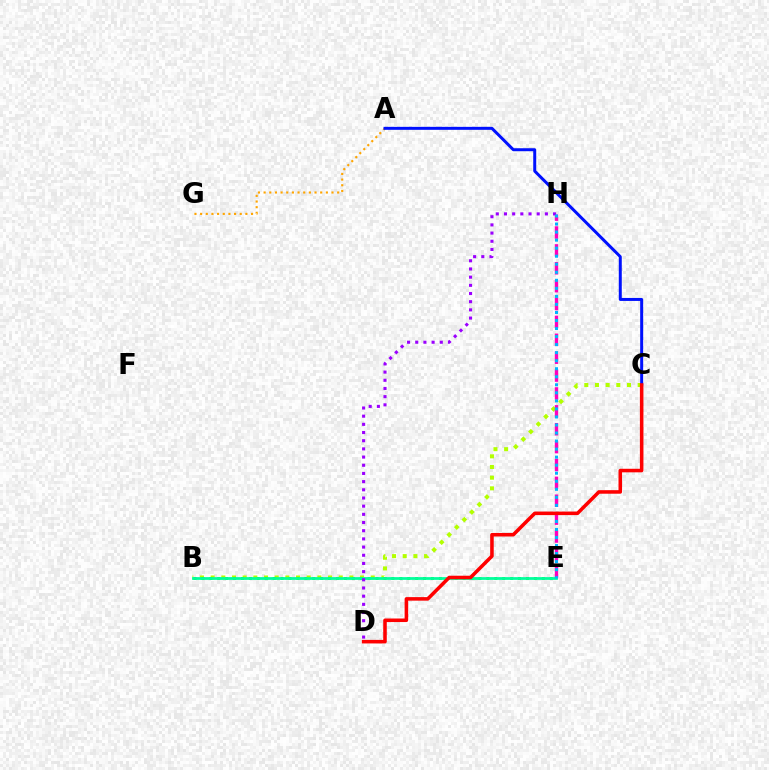{('B', 'C'): [{'color': '#b3ff00', 'line_style': 'dotted', 'thickness': 2.9}], ('E', 'H'): [{'color': '#ff00bd', 'line_style': 'dashed', 'thickness': 2.43}, {'color': '#00b5ff', 'line_style': 'dotted', 'thickness': 2.18}], ('B', 'E'): [{'color': '#08ff00', 'line_style': 'dotted', 'thickness': 2.15}, {'color': '#00ff9d', 'line_style': 'solid', 'thickness': 1.98}], ('A', 'G'): [{'color': '#ffa500', 'line_style': 'dotted', 'thickness': 1.54}], ('D', 'H'): [{'color': '#9b00ff', 'line_style': 'dotted', 'thickness': 2.22}], ('A', 'C'): [{'color': '#0010ff', 'line_style': 'solid', 'thickness': 2.15}], ('C', 'D'): [{'color': '#ff0000', 'line_style': 'solid', 'thickness': 2.55}]}